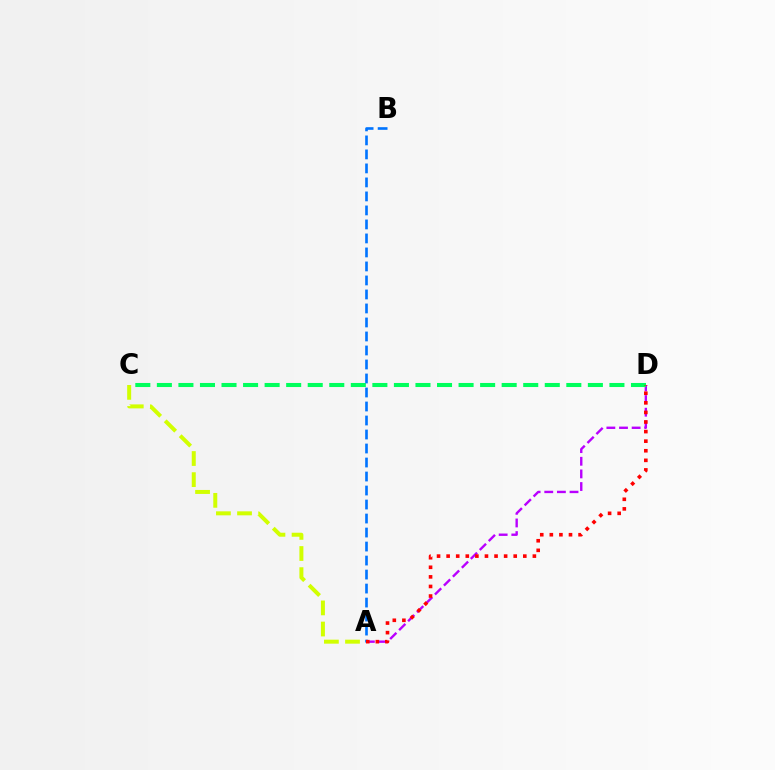{('A', 'D'): [{'color': '#b900ff', 'line_style': 'dashed', 'thickness': 1.72}, {'color': '#ff0000', 'line_style': 'dotted', 'thickness': 2.6}], ('C', 'D'): [{'color': '#00ff5c', 'line_style': 'dashed', 'thickness': 2.93}], ('A', 'C'): [{'color': '#d1ff00', 'line_style': 'dashed', 'thickness': 2.87}], ('A', 'B'): [{'color': '#0074ff', 'line_style': 'dashed', 'thickness': 1.9}]}